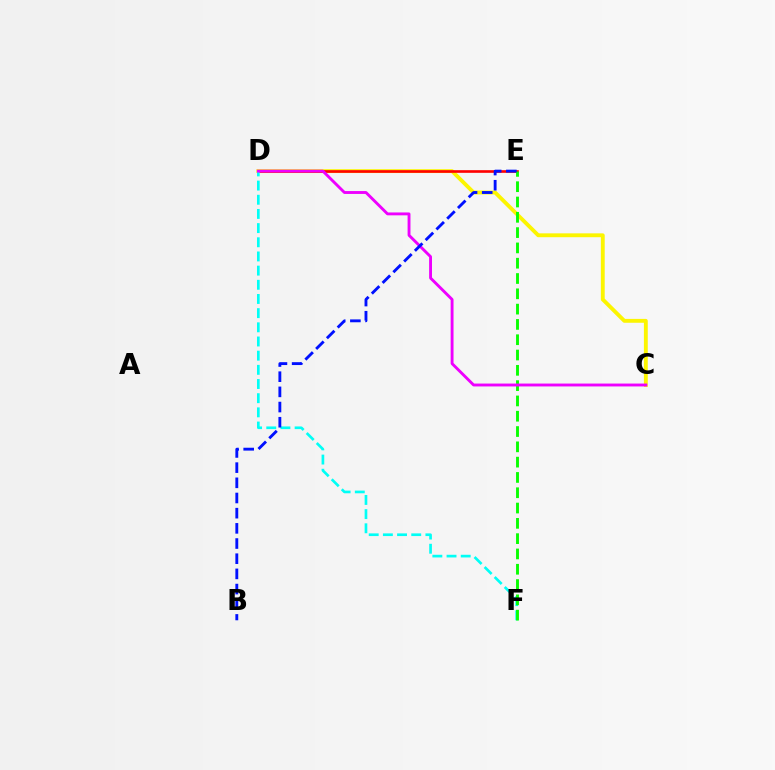{('C', 'D'): [{'color': '#fcf500', 'line_style': 'solid', 'thickness': 2.78}, {'color': '#ee00ff', 'line_style': 'solid', 'thickness': 2.07}], ('D', 'E'): [{'color': '#ff0000', 'line_style': 'solid', 'thickness': 1.9}], ('D', 'F'): [{'color': '#00fff6', 'line_style': 'dashed', 'thickness': 1.93}], ('E', 'F'): [{'color': '#08ff00', 'line_style': 'dashed', 'thickness': 2.08}], ('B', 'E'): [{'color': '#0010ff', 'line_style': 'dashed', 'thickness': 2.06}]}